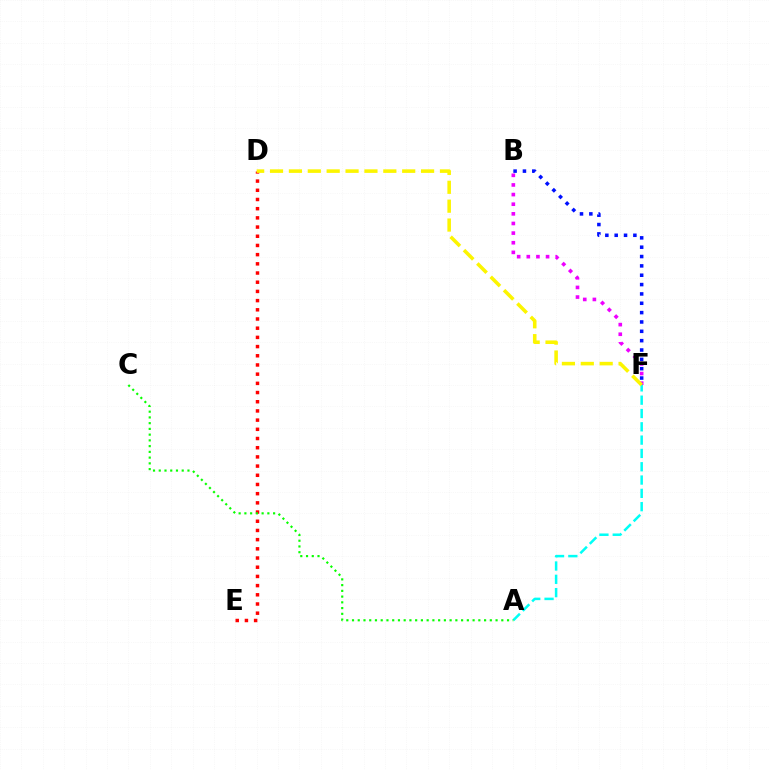{('D', 'E'): [{'color': '#ff0000', 'line_style': 'dotted', 'thickness': 2.5}], ('B', 'F'): [{'color': '#0010ff', 'line_style': 'dotted', 'thickness': 2.54}, {'color': '#ee00ff', 'line_style': 'dotted', 'thickness': 2.62}], ('A', 'F'): [{'color': '#00fff6', 'line_style': 'dashed', 'thickness': 1.81}], ('D', 'F'): [{'color': '#fcf500', 'line_style': 'dashed', 'thickness': 2.56}], ('A', 'C'): [{'color': '#08ff00', 'line_style': 'dotted', 'thickness': 1.56}]}